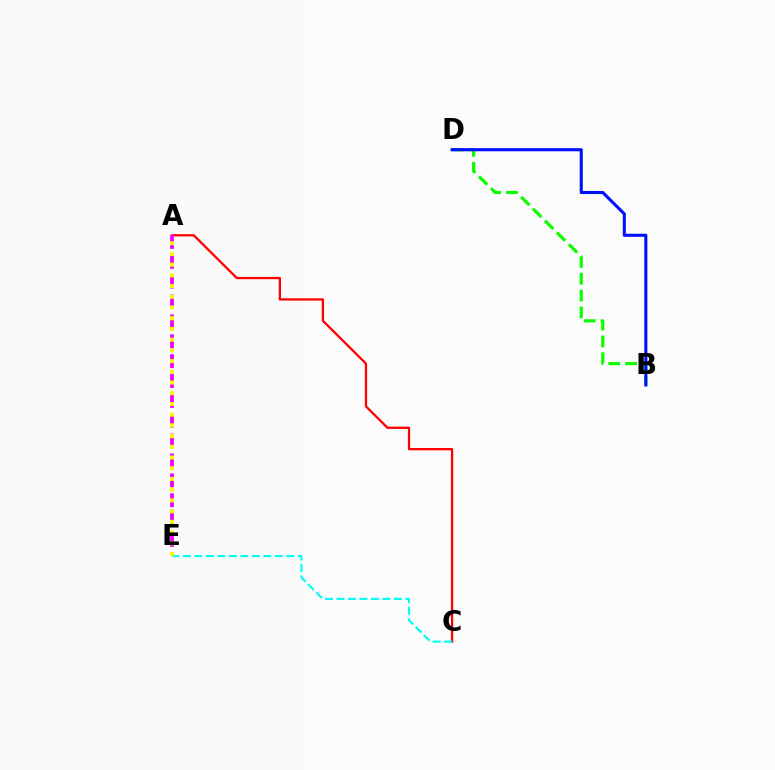{('B', 'D'): [{'color': '#08ff00', 'line_style': 'dashed', 'thickness': 2.29}, {'color': '#0010ff', 'line_style': 'solid', 'thickness': 2.22}], ('A', 'C'): [{'color': '#ff0000', 'line_style': 'solid', 'thickness': 1.64}], ('A', 'E'): [{'color': '#ee00ff', 'line_style': 'dashed', 'thickness': 2.7}, {'color': '#fcf500', 'line_style': 'dotted', 'thickness': 2.91}], ('C', 'E'): [{'color': '#00fff6', 'line_style': 'dashed', 'thickness': 1.56}]}